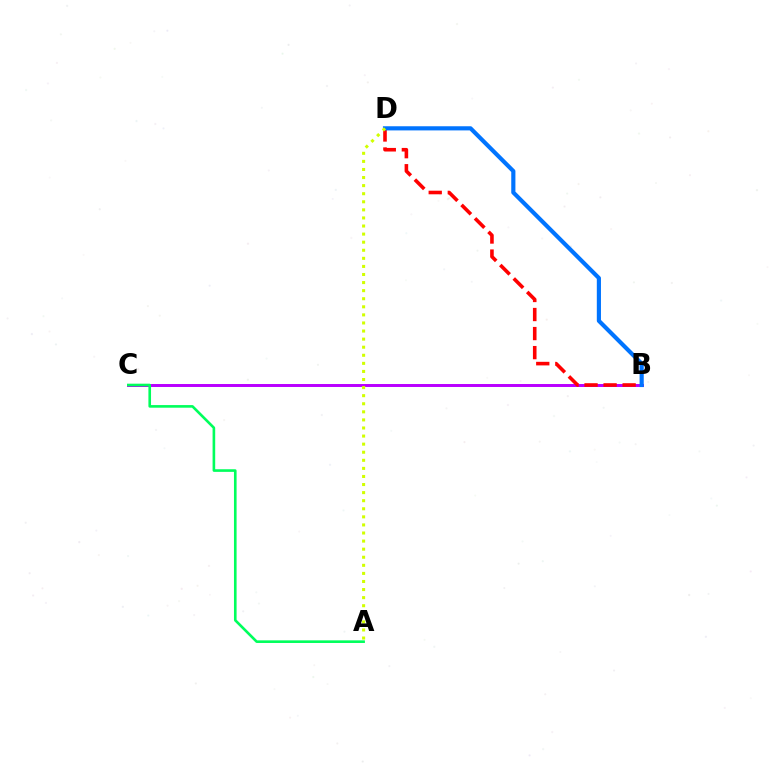{('B', 'C'): [{'color': '#b900ff', 'line_style': 'solid', 'thickness': 2.14}], ('B', 'D'): [{'color': '#ff0000', 'line_style': 'dashed', 'thickness': 2.59}, {'color': '#0074ff', 'line_style': 'solid', 'thickness': 2.99}], ('A', 'C'): [{'color': '#00ff5c', 'line_style': 'solid', 'thickness': 1.89}], ('A', 'D'): [{'color': '#d1ff00', 'line_style': 'dotted', 'thickness': 2.19}]}